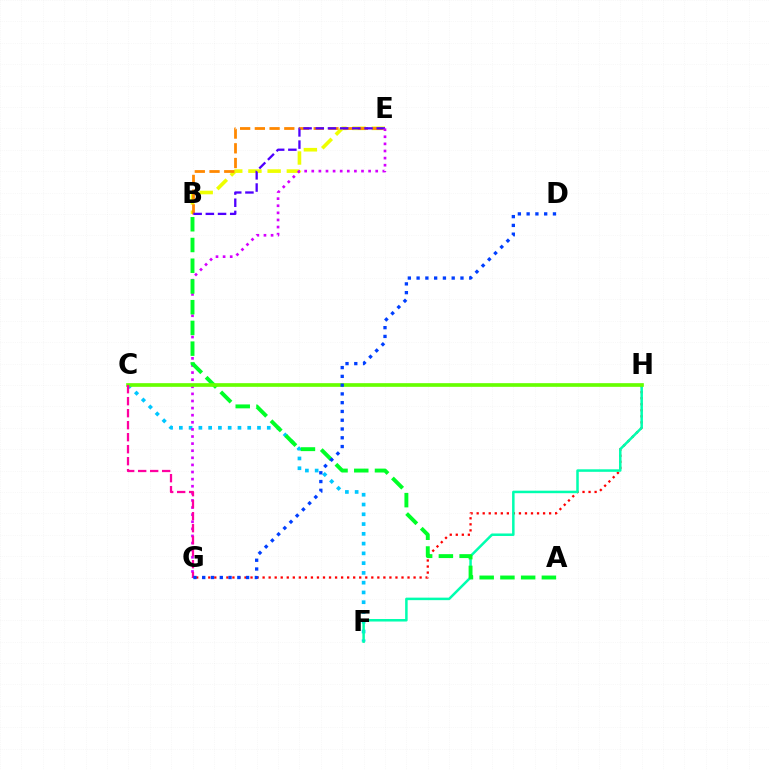{('C', 'F'): [{'color': '#00c7ff', 'line_style': 'dotted', 'thickness': 2.65}], ('G', 'H'): [{'color': '#ff0000', 'line_style': 'dotted', 'thickness': 1.64}], ('B', 'E'): [{'color': '#eeff00', 'line_style': 'dashed', 'thickness': 2.61}, {'color': '#ff8800', 'line_style': 'dashed', 'thickness': 2.0}, {'color': '#4f00ff', 'line_style': 'dashed', 'thickness': 1.66}], ('F', 'H'): [{'color': '#00ffaf', 'line_style': 'solid', 'thickness': 1.81}], ('E', 'G'): [{'color': '#d600ff', 'line_style': 'dotted', 'thickness': 1.93}], ('A', 'B'): [{'color': '#00ff27', 'line_style': 'dashed', 'thickness': 2.82}], ('C', 'H'): [{'color': '#66ff00', 'line_style': 'solid', 'thickness': 2.64}], ('C', 'G'): [{'color': '#ff00a0', 'line_style': 'dashed', 'thickness': 1.63}], ('D', 'G'): [{'color': '#003fff', 'line_style': 'dotted', 'thickness': 2.38}]}